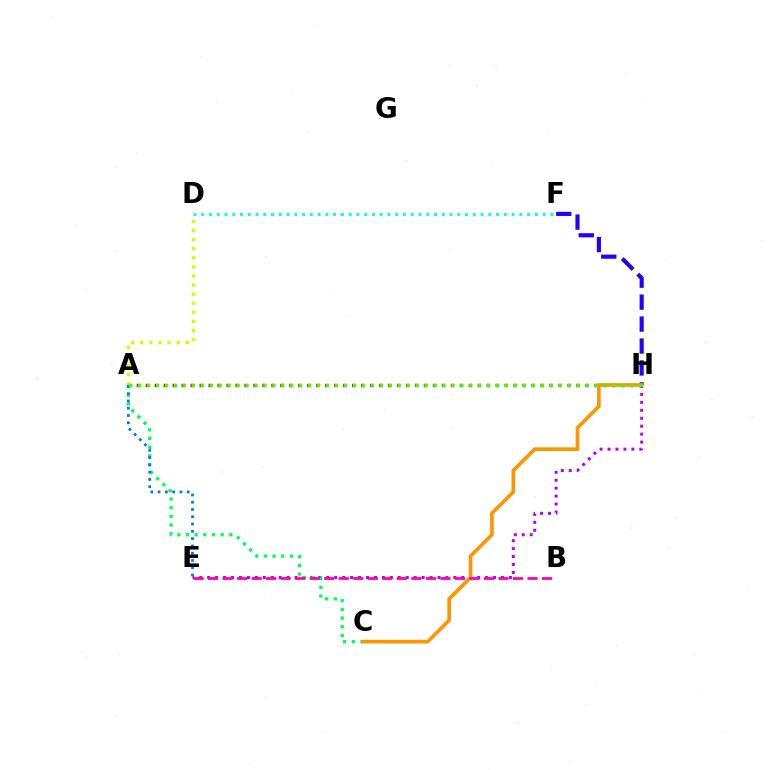{('A', 'H'): [{'color': '#ff0000', 'line_style': 'dotted', 'thickness': 2.44}, {'color': '#3dff00', 'line_style': 'dotted', 'thickness': 2.43}], ('A', 'D'): [{'color': '#d1ff00', 'line_style': 'dotted', 'thickness': 2.47}], ('F', 'H'): [{'color': '#2500ff', 'line_style': 'dashed', 'thickness': 2.98}], ('E', 'H'): [{'color': '#b900ff', 'line_style': 'dotted', 'thickness': 2.16}], ('D', 'F'): [{'color': '#00fff6', 'line_style': 'dotted', 'thickness': 2.11}], ('A', 'C'): [{'color': '#00ff5c', 'line_style': 'dotted', 'thickness': 2.36}], ('A', 'E'): [{'color': '#0074ff', 'line_style': 'dotted', 'thickness': 1.98}], ('C', 'H'): [{'color': '#ff9400', 'line_style': 'solid', 'thickness': 2.62}], ('B', 'E'): [{'color': '#ff00ac', 'line_style': 'dashed', 'thickness': 1.97}]}